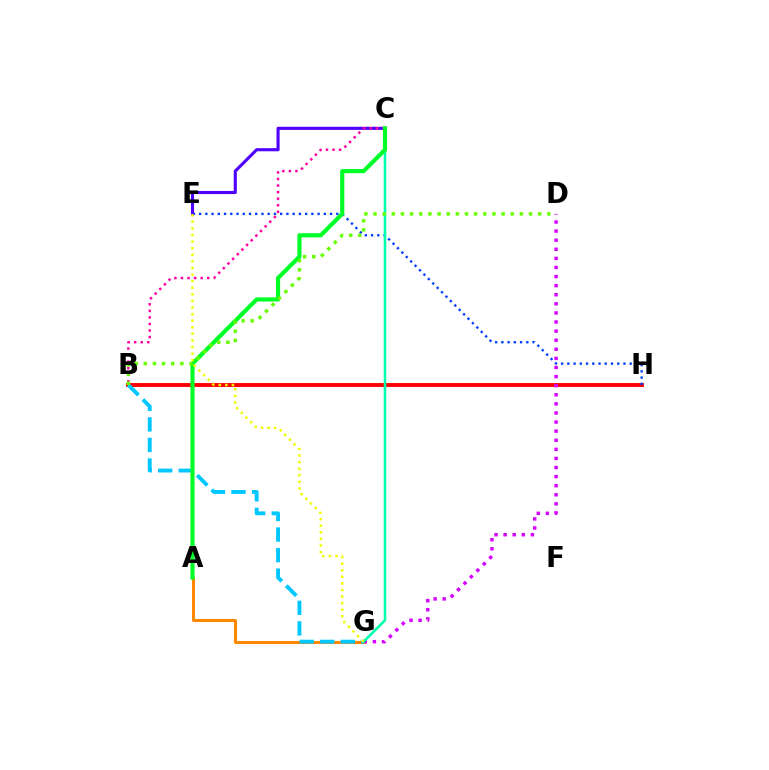{('B', 'H'): [{'color': '#ff0000', 'line_style': 'solid', 'thickness': 2.8}], ('A', 'G'): [{'color': '#ff8800', 'line_style': 'solid', 'thickness': 2.18}], ('E', 'H'): [{'color': '#003fff', 'line_style': 'dotted', 'thickness': 1.69}], ('B', 'G'): [{'color': '#00c7ff', 'line_style': 'dashed', 'thickness': 2.79}], ('D', 'G'): [{'color': '#d600ff', 'line_style': 'dotted', 'thickness': 2.47}], ('C', 'E'): [{'color': '#4f00ff', 'line_style': 'solid', 'thickness': 2.24}], ('B', 'C'): [{'color': '#ff00a0', 'line_style': 'dotted', 'thickness': 1.78}], ('C', 'G'): [{'color': '#00ffaf', 'line_style': 'solid', 'thickness': 1.87}], ('A', 'C'): [{'color': '#00ff27', 'line_style': 'solid', 'thickness': 2.99}], ('B', 'D'): [{'color': '#66ff00', 'line_style': 'dotted', 'thickness': 2.49}], ('E', 'G'): [{'color': '#eeff00', 'line_style': 'dotted', 'thickness': 1.79}]}